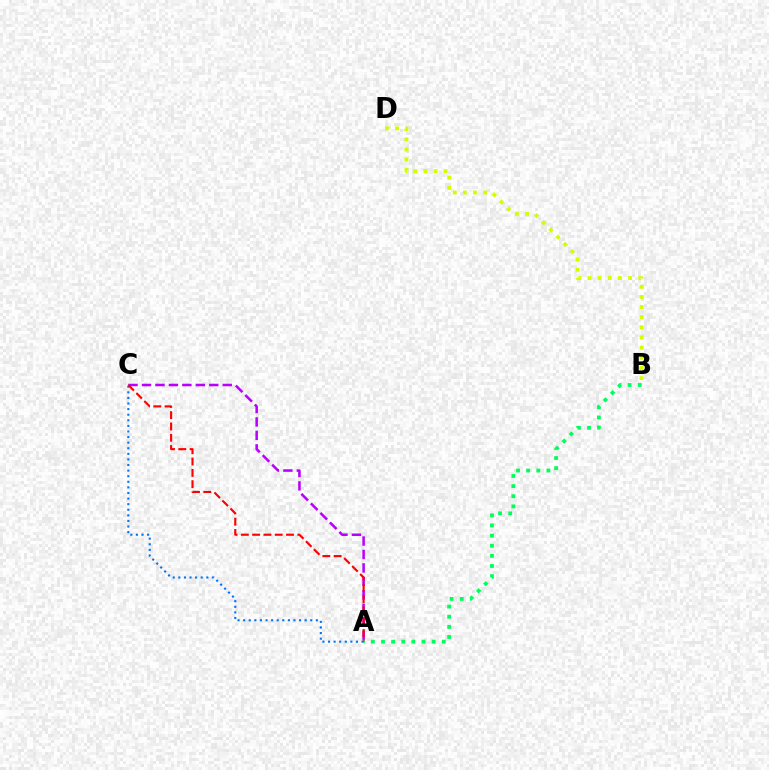{('A', 'B'): [{'color': '#00ff5c', 'line_style': 'dotted', 'thickness': 2.75}], ('A', 'C'): [{'color': '#b900ff', 'line_style': 'dashed', 'thickness': 1.83}, {'color': '#0074ff', 'line_style': 'dotted', 'thickness': 1.52}, {'color': '#ff0000', 'line_style': 'dashed', 'thickness': 1.53}], ('B', 'D'): [{'color': '#d1ff00', 'line_style': 'dotted', 'thickness': 2.76}]}